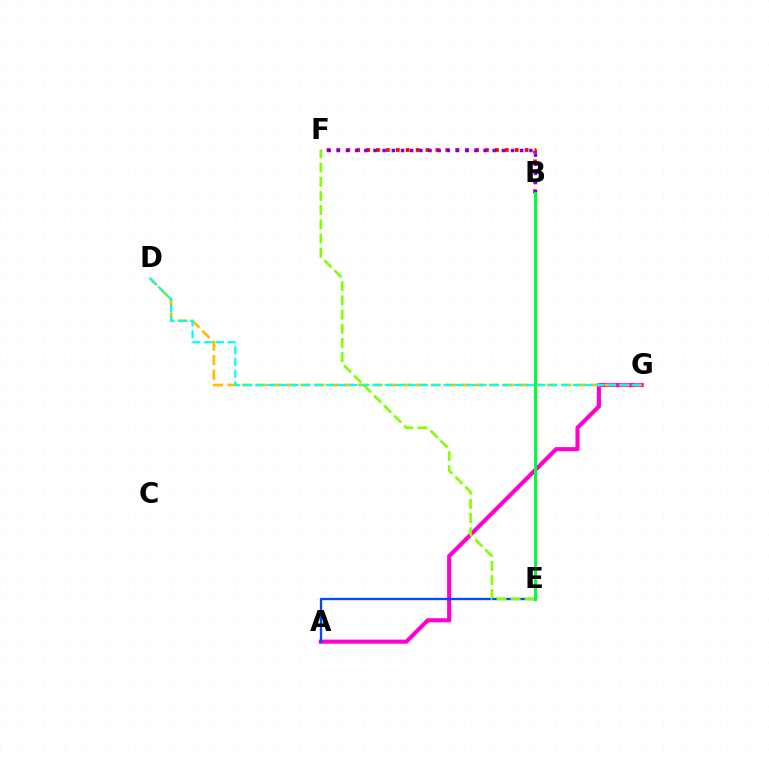{('A', 'G'): [{'color': '#ff00cf', 'line_style': 'solid', 'thickness': 2.96}], ('D', 'G'): [{'color': '#ffbd00', 'line_style': 'dashed', 'thickness': 1.97}, {'color': '#00fff6', 'line_style': 'dashed', 'thickness': 1.6}], ('B', 'F'): [{'color': '#ff0000', 'line_style': 'dotted', 'thickness': 2.69}, {'color': '#7200ff', 'line_style': 'dotted', 'thickness': 2.49}], ('A', 'E'): [{'color': '#004bff', 'line_style': 'solid', 'thickness': 1.67}], ('E', 'F'): [{'color': '#84ff00', 'line_style': 'dashed', 'thickness': 1.92}], ('B', 'E'): [{'color': '#00ff39', 'line_style': 'solid', 'thickness': 2.17}]}